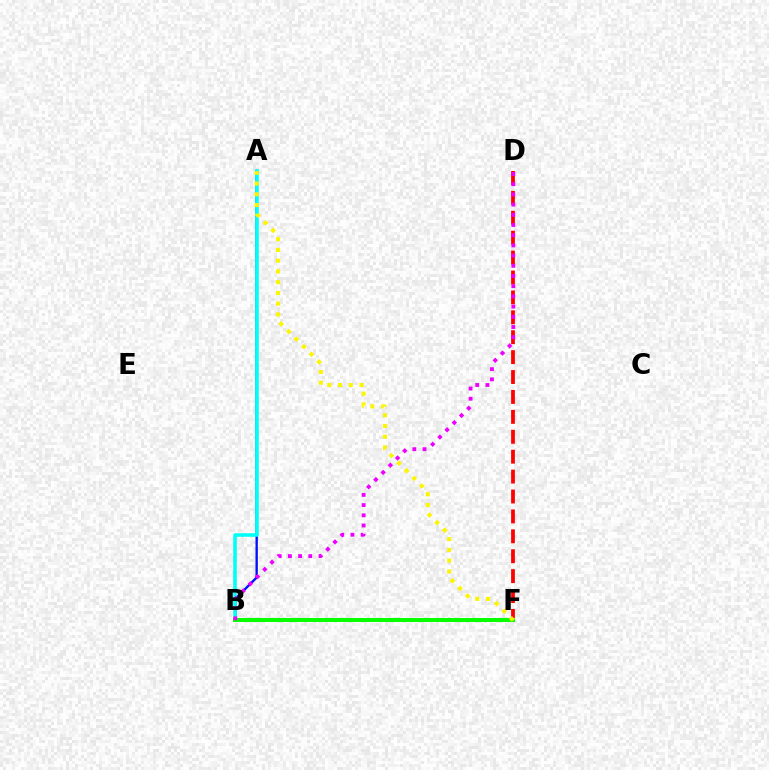{('D', 'F'): [{'color': '#ff0000', 'line_style': 'dashed', 'thickness': 2.7}], ('A', 'B'): [{'color': '#0010ff', 'line_style': 'solid', 'thickness': 1.69}, {'color': '#00fff6', 'line_style': 'solid', 'thickness': 2.56}], ('B', 'F'): [{'color': '#08ff00', 'line_style': 'solid', 'thickness': 2.89}], ('B', 'D'): [{'color': '#ee00ff', 'line_style': 'dotted', 'thickness': 2.77}], ('A', 'F'): [{'color': '#fcf500', 'line_style': 'dotted', 'thickness': 2.92}]}